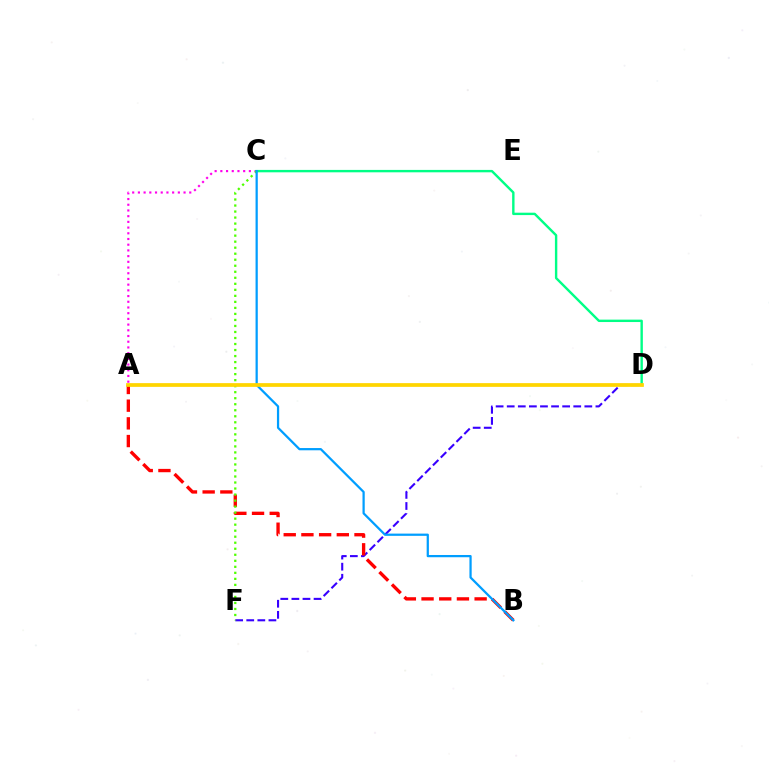{('A', 'C'): [{'color': '#ff00ed', 'line_style': 'dotted', 'thickness': 1.55}], ('D', 'F'): [{'color': '#3700ff', 'line_style': 'dashed', 'thickness': 1.51}], ('A', 'B'): [{'color': '#ff0000', 'line_style': 'dashed', 'thickness': 2.4}], ('C', 'D'): [{'color': '#00ff86', 'line_style': 'solid', 'thickness': 1.73}], ('C', 'F'): [{'color': '#4fff00', 'line_style': 'dotted', 'thickness': 1.64}], ('B', 'C'): [{'color': '#009eff', 'line_style': 'solid', 'thickness': 1.61}], ('A', 'D'): [{'color': '#ffd500', 'line_style': 'solid', 'thickness': 2.69}]}